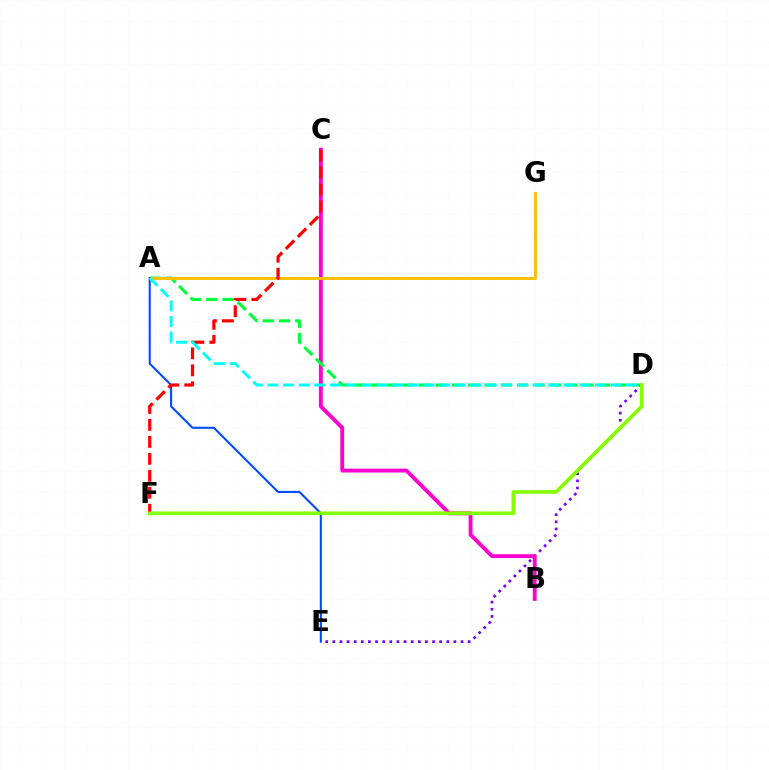{('D', 'E'): [{'color': '#7200ff', 'line_style': 'dotted', 'thickness': 1.94}], ('B', 'C'): [{'color': '#ff00cf', 'line_style': 'solid', 'thickness': 2.79}], ('A', 'D'): [{'color': '#00ff39', 'line_style': 'dashed', 'thickness': 2.22}, {'color': '#00fff6', 'line_style': 'dashed', 'thickness': 2.12}], ('A', 'G'): [{'color': '#ffbd00', 'line_style': 'solid', 'thickness': 2.07}], ('A', 'E'): [{'color': '#004bff', 'line_style': 'solid', 'thickness': 1.5}], ('C', 'F'): [{'color': '#ff0000', 'line_style': 'dashed', 'thickness': 2.31}], ('D', 'F'): [{'color': '#84ff00', 'line_style': 'solid', 'thickness': 2.64}]}